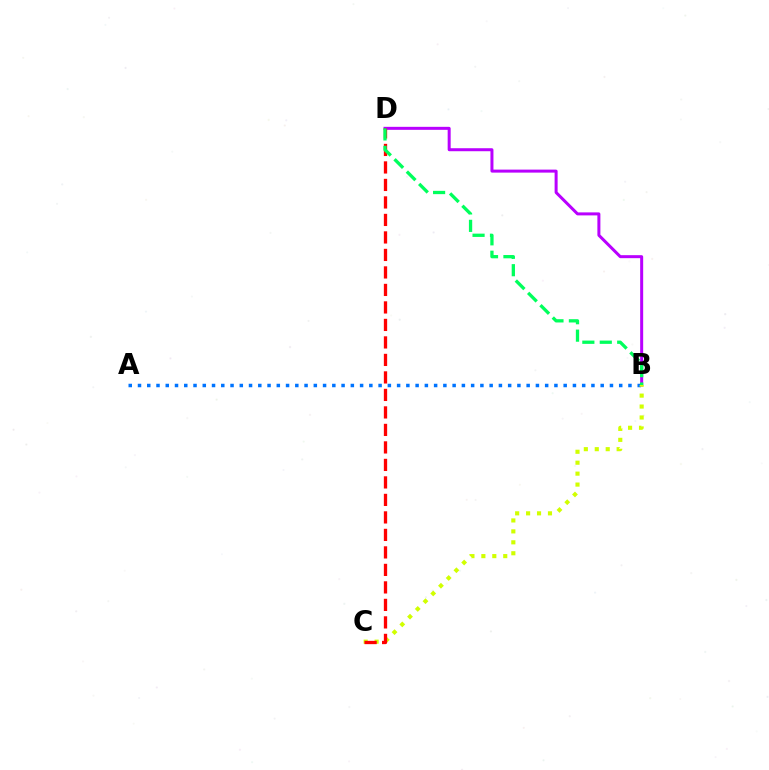{('B', 'D'): [{'color': '#b900ff', 'line_style': 'solid', 'thickness': 2.16}, {'color': '#00ff5c', 'line_style': 'dashed', 'thickness': 2.37}], ('A', 'B'): [{'color': '#0074ff', 'line_style': 'dotted', 'thickness': 2.51}], ('B', 'C'): [{'color': '#d1ff00', 'line_style': 'dotted', 'thickness': 2.97}], ('C', 'D'): [{'color': '#ff0000', 'line_style': 'dashed', 'thickness': 2.38}]}